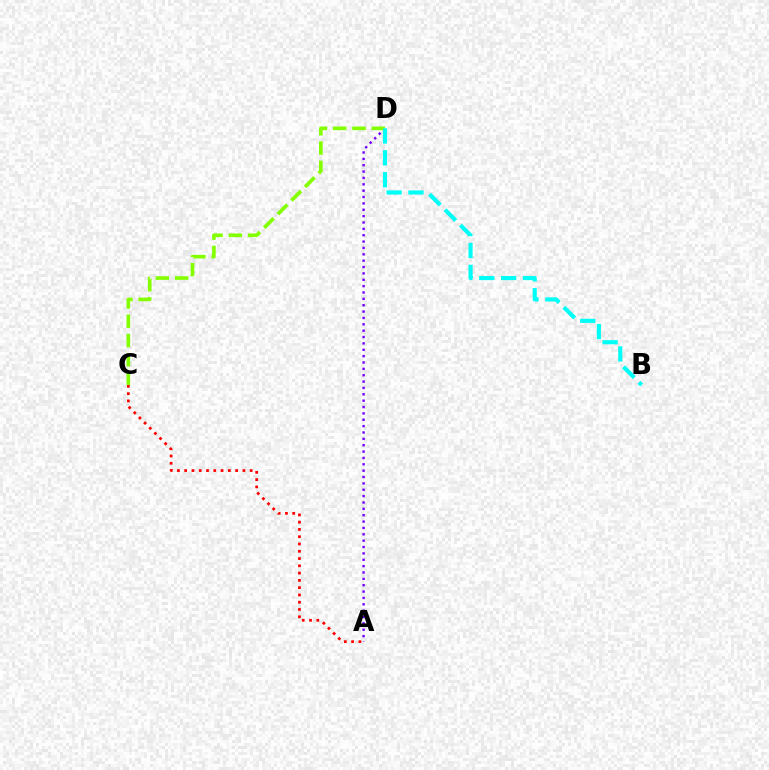{('A', 'D'): [{'color': '#7200ff', 'line_style': 'dotted', 'thickness': 1.73}], ('C', 'D'): [{'color': '#84ff00', 'line_style': 'dashed', 'thickness': 2.62}], ('B', 'D'): [{'color': '#00fff6', 'line_style': 'dashed', 'thickness': 2.97}], ('A', 'C'): [{'color': '#ff0000', 'line_style': 'dotted', 'thickness': 1.98}]}